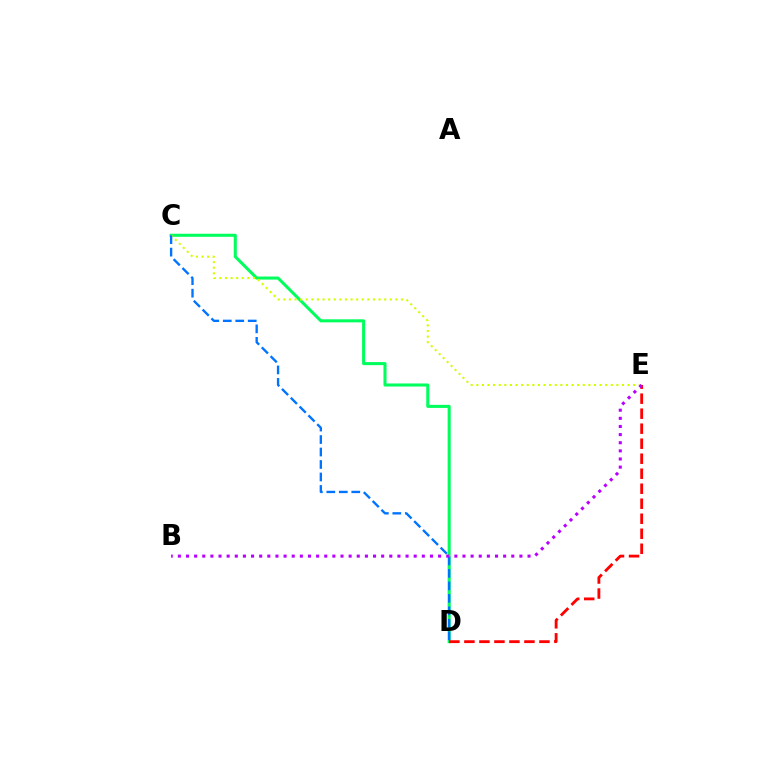{('C', 'D'): [{'color': '#00ff5c', 'line_style': 'solid', 'thickness': 2.19}, {'color': '#0074ff', 'line_style': 'dashed', 'thickness': 1.7}], ('C', 'E'): [{'color': '#d1ff00', 'line_style': 'dotted', 'thickness': 1.52}], ('D', 'E'): [{'color': '#ff0000', 'line_style': 'dashed', 'thickness': 2.04}], ('B', 'E'): [{'color': '#b900ff', 'line_style': 'dotted', 'thickness': 2.21}]}